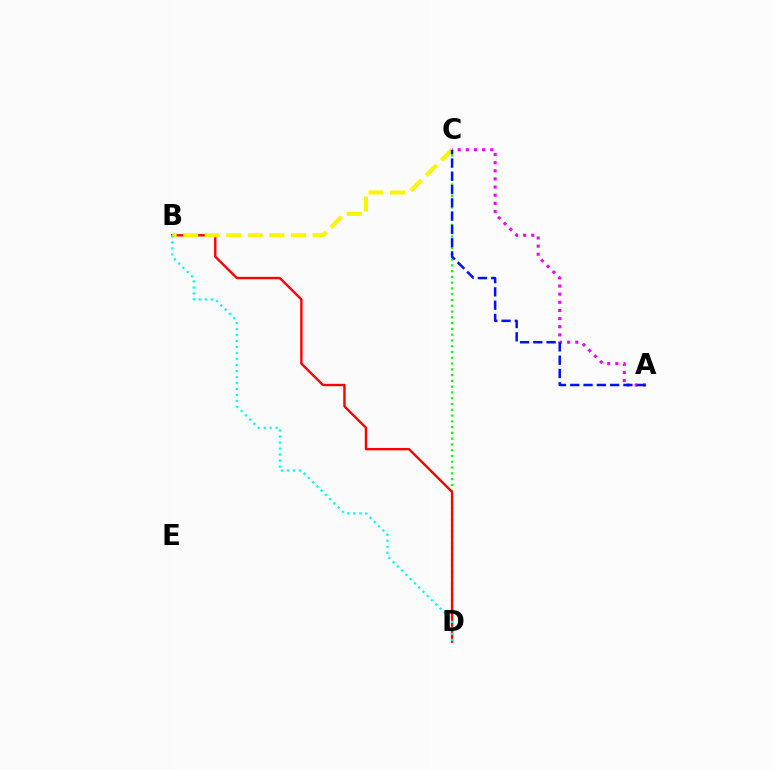{('C', 'D'): [{'color': '#08ff00', 'line_style': 'dotted', 'thickness': 1.57}], ('B', 'D'): [{'color': '#ff0000', 'line_style': 'solid', 'thickness': 1.72}, {'color': '#00fff6', 'line_style': 'dotted', 'thickness': 1.63}], ('A', 'C'): [{'color': '#ee00ff', 'line_style': 'dotted', 'thickness': 2.21}, {'color': '#0010ff', 'line_style': 'dashed', 'thickness': 1.8}], ('B', 'C'): [{'color': '#fcf500', 'line_style': 'dashed', 'thickness': 2.93}]}